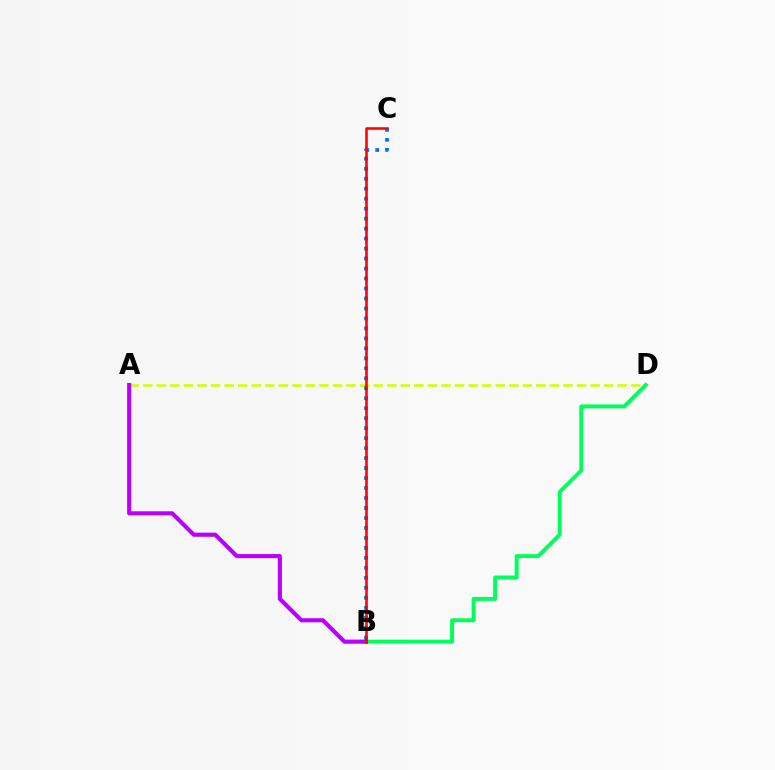{('A', 'D'): [{'color': '#d1ff00', 'line_style': 'dashed', 'thickness': 1.84}], ('B', 'D'): [{'color': '#00ff5c', 'line_style': 'solid', 'thickness': 2.84}], ('B', 'C'): [{'color': '#0074ff', 'line_style': 'dotted', 'thickness': 2.71}, {'color': '#ff0000', 'line_style': 'solid', 'thickness': 1.85}], ('A', 'B'): [{'color': '#b900ff', 'line_style': 'solid', 'thickness': 2.96}]}